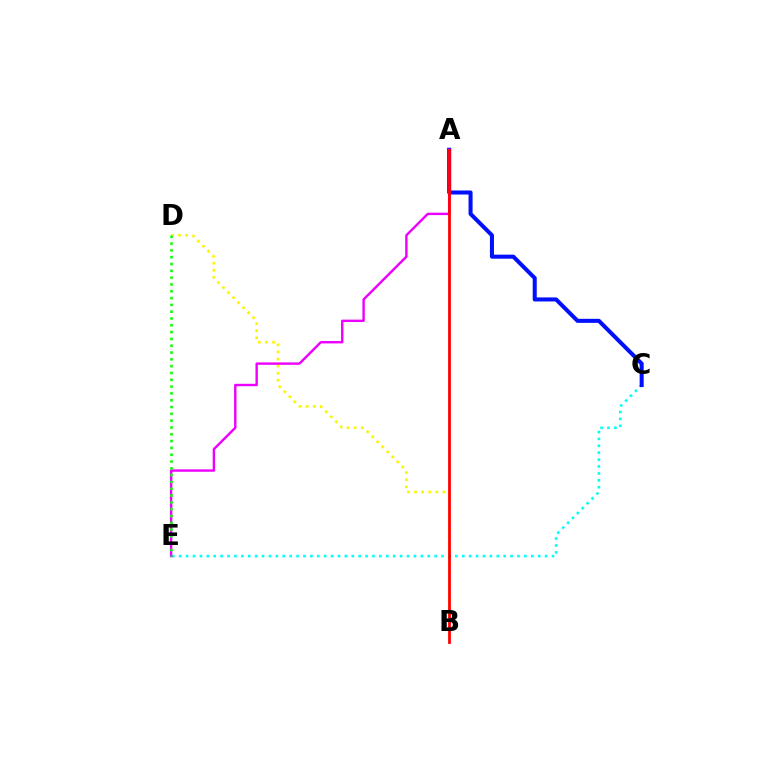{('B', 'D'): [{'color': '#fcf500', 'line_style': 'dotted', 'thickness': 1.93}], ('C', 'E'): [{'color': '#00fff6', 'line_style': 'dotted', 'thickness': 1.88}], ('A', 'C'): [{'color': '#0010ff', 'line_style': 'solid', 'thickness': 2.91}], ('A', 'E'): [{'color': '#ee00ff', 'line_style': 'solid', 'thickness': 1.73}], ('A', 'B'): [{'color': '#ff0000', 'line_style': 'solid', 'thickness': 2.0}], ('D', 'E'): [{'color': '#08ff00', 'line_style': 'dotted', 'thickness': 1.85}]}